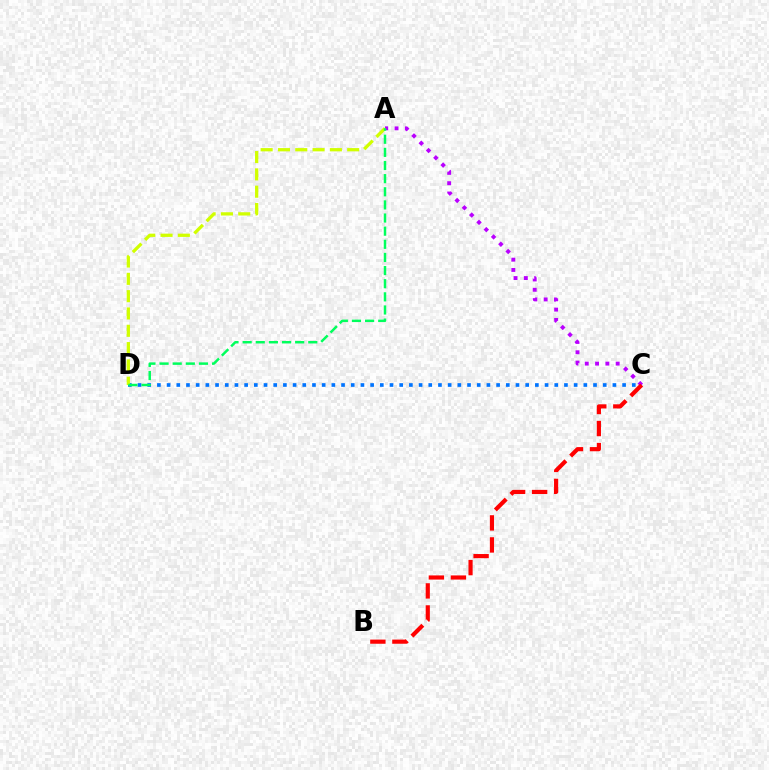{('C', 'D'): [{'color': '#0074ff', 'line_style': 'dotted', 'thickness': 2.63}], ('A', 'C'): [{'color': '#b900ff', 'line_style': 'dotted', 'thickness': 2.8}], ('B', 'C'): [{'color': '#ff0000', 'line_style': 'dashed', 'thickness': 2.99}], ('A', 'D'): [{'color': '#d1ff00', 'line_style': 'dashed', 'thickness': 2.35}, {'color': '#00ff5c', 'line_style': 'dashed', 'thickness': 1.78}]}